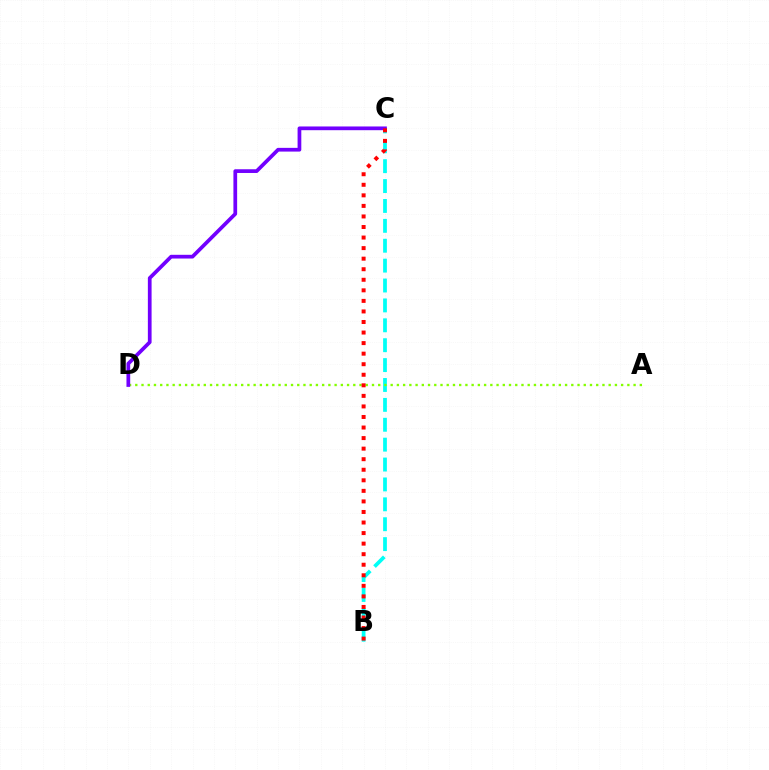{('B', 'C'): [{'color': '#00fff6', 'line_style': 'dashed', 'thickness': 2.7}, {'color': '#ff0000', 'line_style': 'dotted', 'thickness': 2.87}], ('A', 'D'): [{'color': '#84ff00', 'line_style': 'dotted', 'thickness': 1.69}], ('C', 'D'): [{'color': '#7200ff', 'line_style': 'solid', 'thickness': 2.68}]}